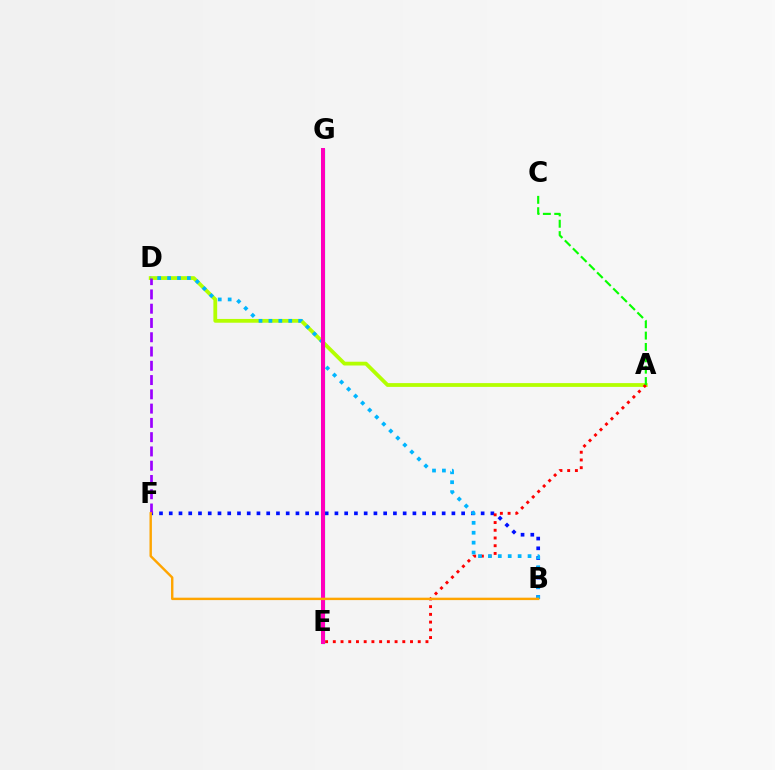{('A', 'D'): [{'color': '#b3ff00', 'line_style': 'solid', 'thickness': 2.73}], ('B', 'F'): [{'color': '#0010ff', 'line_style': 'dotted', 'thickness': 2.65}, {'color': '#ffa500', 'line_style': 'solid', 'thickness': 1.74}], ('A', 'E'): [{'color': '#ff0000', 'line_style': 'dotted', 'thickness': 2.1}], ('E', 'G'): [{'color': '#00ff9d', 'line_style': 'solid', 'thickness': 2.34}, {'color': '#ff00bd', 'line_style': 'solid', 'thickness': 2.88}], ('B', 'D'): [{'color': '#00b5ff', 'line_style': 'dotted', 'thickness': 2.69}], ('D', 'F'): [{'color': '#9b00ff', 'line_style': 'dashed', 'thickness': 1.94}], ('A', 'C'): [{'color': '#08ff00', 'line_style': 'dashed', 'thickness': 1.54}]}